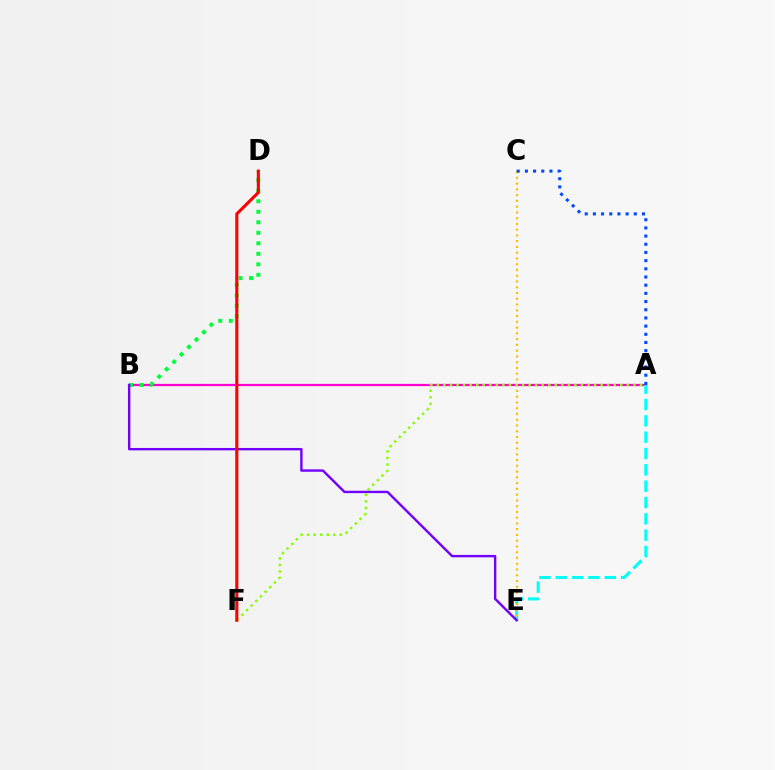{('A', 'B'): [{'color': '#ff00cf', 'line_style': 'solid', 'thickness': 1.62}], ('A', 'E'): [{'color': '#00fff6', 'line_style': 'dashed', 'thickness': 2.22}], ('C', 'E'): [{'color': '#ffbd00', 'line_style': 'dotted', 'thickness': 1.56}], ('A', 'F'): [{'color': '#84ff00', 'line_style': 'dotted', 'thickness': 1.78}], ('B', 'D'): [{'color': '#00ff39', 'line_style': 'dotted', 'thickness': 2.85}], ('B', 'E'): [{'color': '#7200ff', 'line_style': 'solid', 'thickness': 1.73}], ('A', 'C'): [{'color': '#004bff', 'line_style': 'dotted', 'thickness': 2.22}], ('D', 'F'): [{'color': '#ff0000', 'line_style': 'solid', 'thickness': 2.23}]}